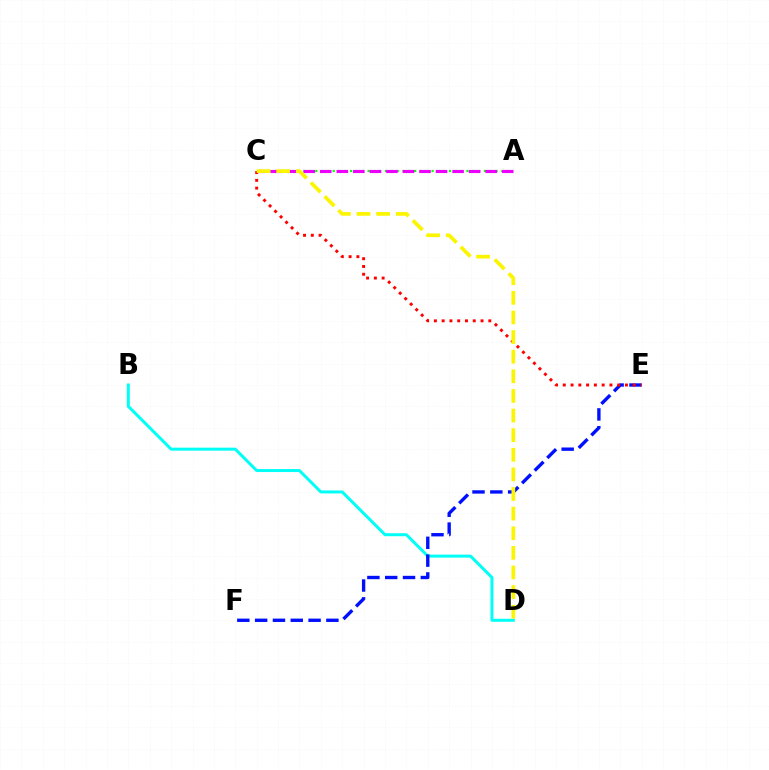{('A', 'C'): [{'color': '#08ff00', 'line_style': 'dotted', 'thickness': 1.58}, {'color': '#ee00ff', 'line_style': 'dashed', 'thickness': 2.25}], ('B', 'D'): [{'color': '#00fff6', 'line_style': 'solid', 'thickness': 2.16}], ('E', 'F'): [{'color': '#0010ff', 'line_style': 'dashed', 'thickness': 2.42}], ('C', 'E'): [{'color': '#ff0000', 'line_style': 'dotted', 'thickness': 2.11}], ('C', 'D'): [{'color': '#fcf500', 'line_style': 'dashed', 'thickness': 2.67}]}